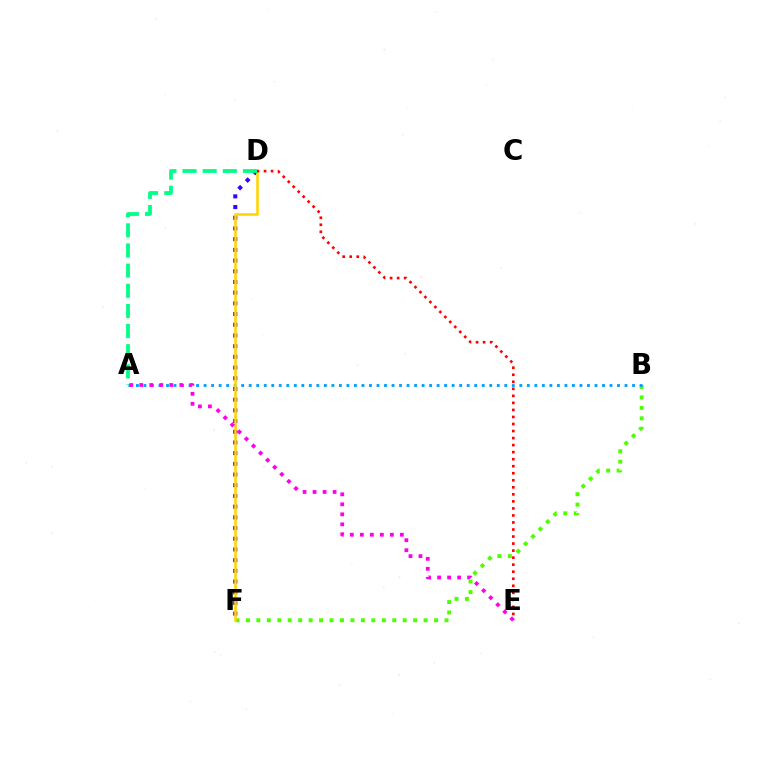{('D', 'F'): [{'color': '#3700ff', 'line_style': 'dotted', 'thickness': 2.91}, {'color': '#ffd500', 'line_style': 'solid', 'thickness': 1.85}], ('B', 'F'): [{'color': '#4fff00', 'line_style': 'dotted', 'thickness': 2.84}], ('A', 'B'): [{'color': '#009eff', 'line_style': 'dotted', 'thickness': 2.04}], ('D', 'E'): [{'color': '#ff0000', 'line_style': 'dotted', 'thickness': 1.91}], ('A', 'D'): [{'color': '#00ff86', 'line_style': 'dashed', 'thickness': 2.74}], ('A', 'E'): [{'color': '#ff00ed', 'line_style': 'dotted', 'thickness': 2.72}]}